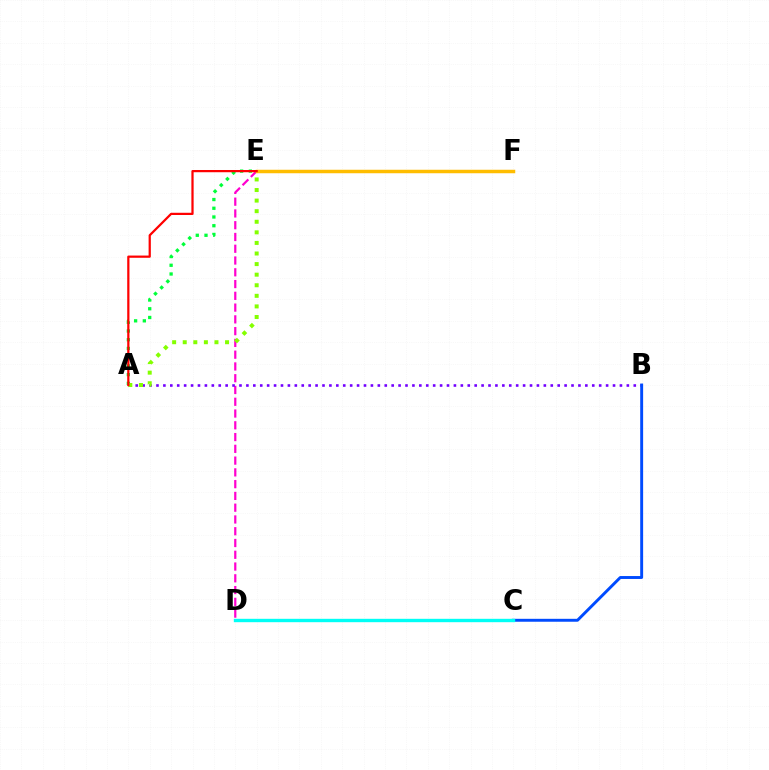{('D', 'E'): [{'color': '#ff00cf', 'line_style': 'dashed', 'thickness': 1.6}], ('A', 'B'): [{'color': '#7200ff', 'line_style': 'dotted', 'thickness': 1.88}], ('A', 'E'): [{'color': '#00ff39', 'line_style': 'dotted', 'thickness': 2.37}, {'color': '#84ff00', 'line_style': 'dotted', 'thickness': 2.87}, {'color': '#ff0000', 'line_style': 'solid', 'thickness': 1.61}], ('B', 'C'): [{'color': '#004bff', 'line_style': 'solid', 'thickness': 2.1}], ('C', 'D'): [{'color': '#00fff6', 'line_style': 'solid', 'thickness': 2.43}], ('E', 'F'): [{'color': '#ffbd00', 'line_style': 'solid', 'thickness': 2.51}]}